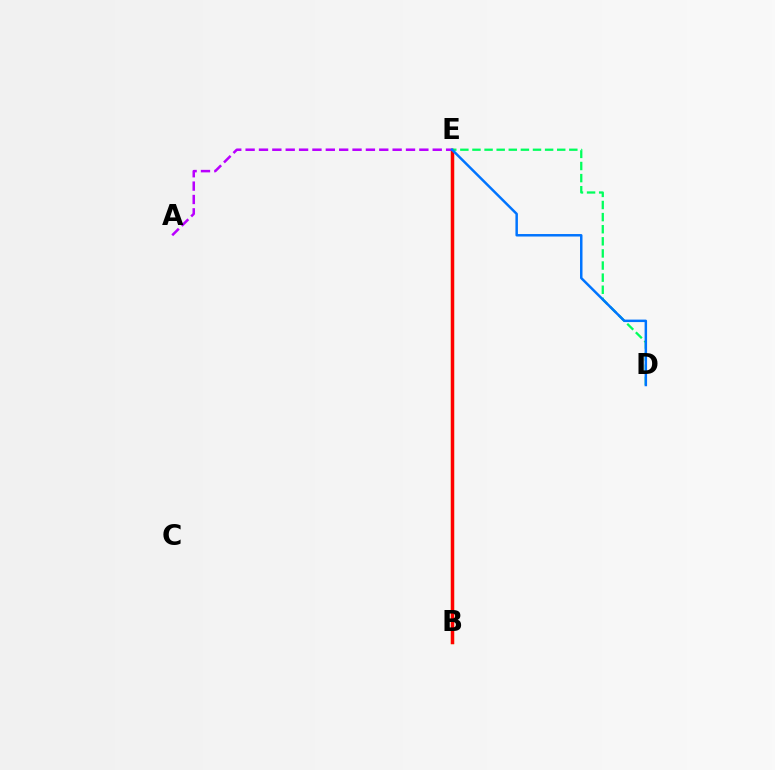{('B', 'E'): [{'color': '#d1ff00', 'line_style': 'solid', 'thickness': 2.35}, {'color': '#ff0000', 'line_style': 'solid', 'thickness': 2.47}], ('D', 'E'): [{'color': '#00ff5c', 'line_style': 'dashed', 'thickness': 1.64}, {'color': '#0074ff', 'line_style': 'solid', 'thickness': 1.79}], ('A', 'E'): [{'color': '#b900ff', 'line_style': 'dashed', 'thickness': 1.82}]}